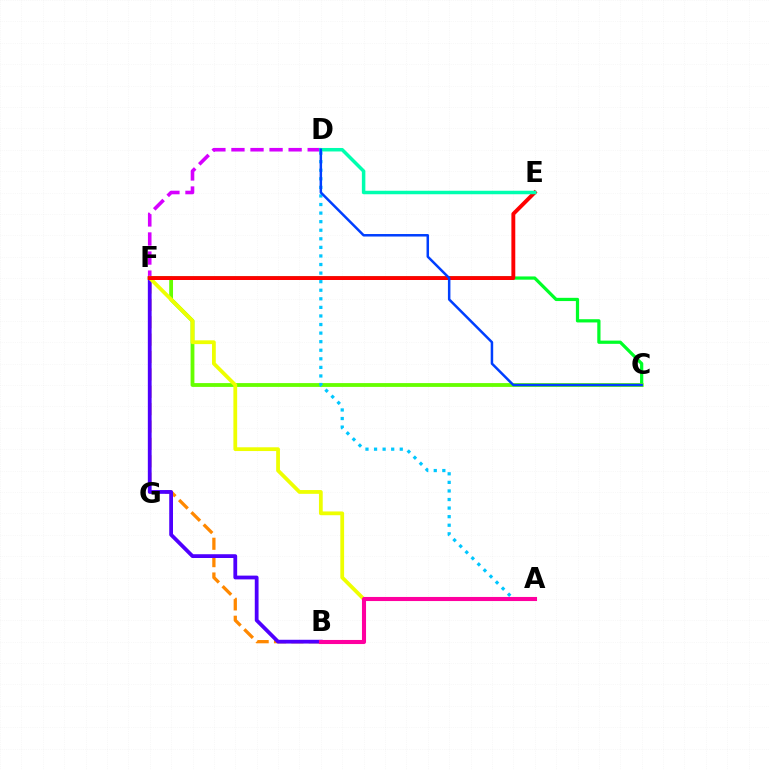{('D', 'F'): [{'color': '#d600ff', 'line_style': 'dashed', 'thickness': 2.59}], ('B', 'F'): [{'color': '#ff8800', 'line_style': 'dashed', 'thickness': 2.36}, {'color': '#4f00ff', 'line_style': 'solid', 'thickness': 2.72}], ('C', 'F'): [{'color': '#00ff27', 'line_style': 'solid', 'thickness': 2.33}, {'color': '#66ff00', 'line_style': 'solid', 'thickness': 2.74}], ('A', 'F'): [{'color': '#eeff00', 'line_style': 'solid', 'thickness': 2.71}], ('E', 'F'): [{'color': '#ff0000', 'line_style': 'solid', 'thickness': 2.8}], ('D', 'E'): [{'color': '#00ffaf', 'line_style': 'solid', 'thickness': 2.52}], ('A', 'D'): [{'color': '#00c7ff', 'line_style': 'dotted', 'thickness': 2.33}], ('C', 'D'): [{'color': '#003fff', 'line_style': 'solid', 'thickness': 1.8}], ('A', 'B'): [{'color': '#ff00a0', 'line_style': 'solid', 'thickness': 2.94}]}